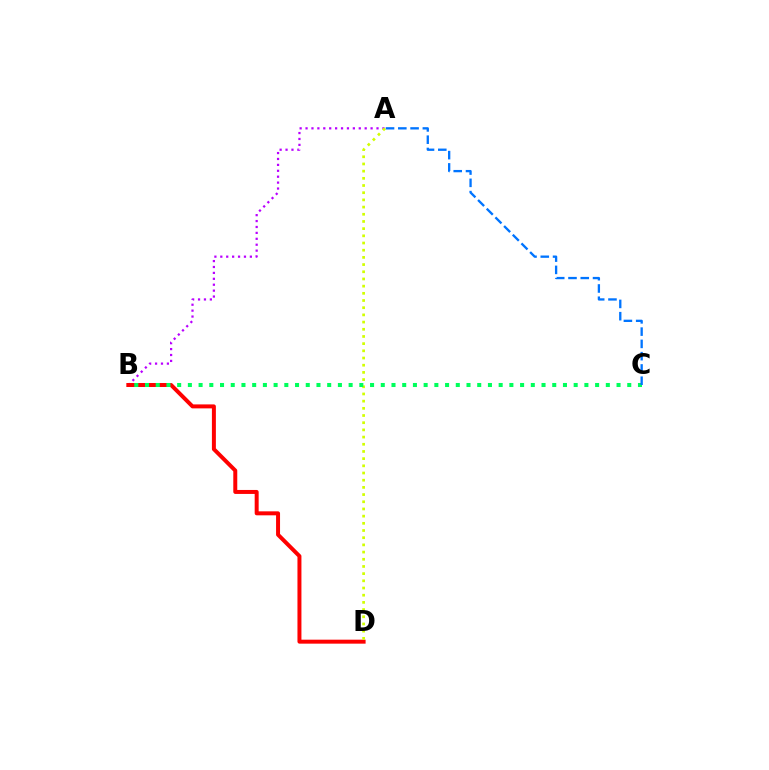{('A', 'B'): [{'color': '#b900ff', 'line_style': 'dotted', 'thickness': 1.61}], ('B', 'D'): [{'color': '#ff0000', 'line_style': 'solid', 'thickness': 2.86}], ('A', 'D'): [{'color': '#d1ff00', 'line_style': 'dotted', 'thickness': 1.95}], ('B', 'C'): [{'color': '#00ff5c', 'line_style': 'dotted', 'thickness': 2.91}], ('A', 'C'): [{'color': '#0074ff', 'line_style': 'dashed', 'thickness': 1.67}]}